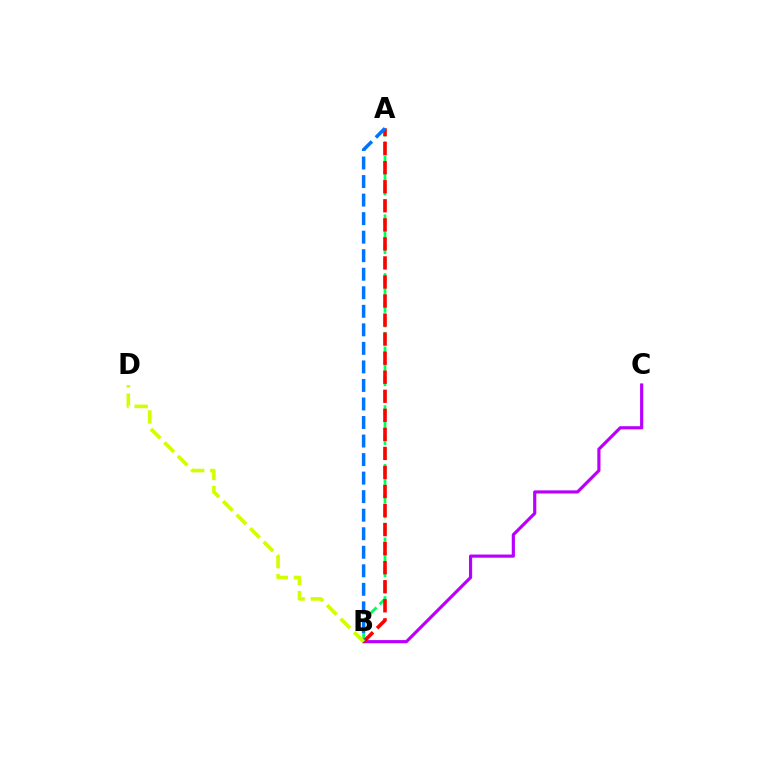{('A', 'B'): [{'color': '#00ff5c', 'line_style': 'dashed', 'thickness': 2.0}, {'color': '#ff0000', 'line_style': 'dashed', 'thickness': 2.59}, {'color': '#0074ff', 'line_style': 'dashed', 'thickness': 2.52}], ('B', 'C'): [{'color': '#b900ff', 'line_style': 'solid', 'thickness': 2.28}], ('B', 'D'): [{'color': '#d1ff00', 'line_style': 'dashed', 'thickness': 2.6}]}